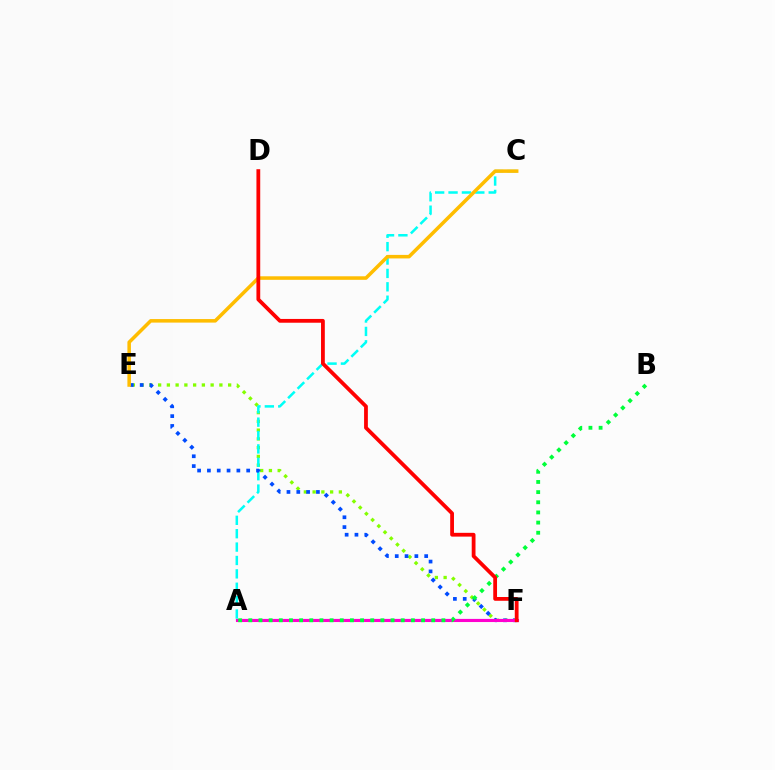{('E', 'F'): [{'color': '#84ff00', 'line_style': 'dotted', 'thickness': 2.38}, {'color': '#004bff', 'line_style': 'dotted', 'thickness': 2.67}], ('A', 'F'): [{'color': '#7200ff', 'line_style': 'solid', 'thickness': 1.51}, {'color': '#ff00cf', 'line_style': 'solid', 'thickness': 2.22}], ('A', 'C'): [{'color': '#00fff6', 'line_style': 'dashed', 'thickness': 1.82}], ('A', 'B'): [{'color': '#00ff39', 'line_style': 'dotted', 'thickness': 2.76}], ('C', 'E'): [{'color': '#ffbd00', 'line_style': 'solid', 'thickness': 2.54}], ('D', 'F'): [{'color': '#ff0000', 'line_style': 'solid', 'thickness': 2.72}]}